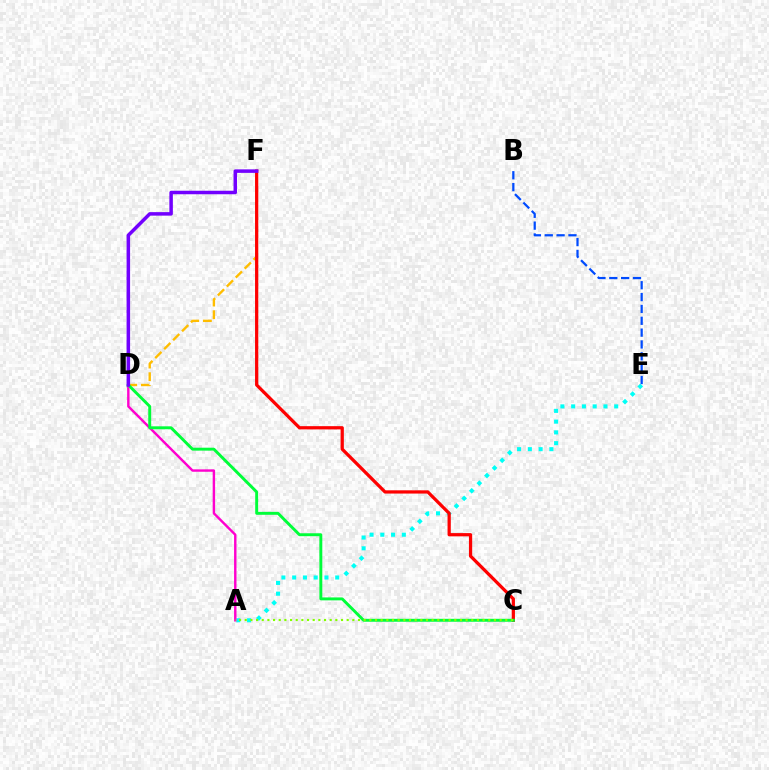{('A', 'E'): [{'color': '#00fff6', 'line_style': 'dotted', 'thickness': 2.92}], ('A', 'D'): [{'color': '#ff00cf', 'line_style': 'solid', 'thickness': 1.74}], ('D', 'F'): [{'color': '#ffbd00', 'line_style': 'dashed', 'thickness': 1.72}, {'color': '#7200ff', 'line_style': 'solid', 'thickness': 2.52}], ('C', 'F'): [{'color': '#ff0000', 'line_style': 'solid', 'thickness': 2.33}], ('C', 'D'): [{'color': '#00ff39', 'line_style': 'solid', 'thickness': 2.11}], ('A', 'C'): [{'color': '#84ff00', 'line_style': 'dotted', 'thickness': 1.54}], ('B', 'E'): [{'color': '#004bff', 'line_style': 'dashed', 'thickness': 1.61}]}